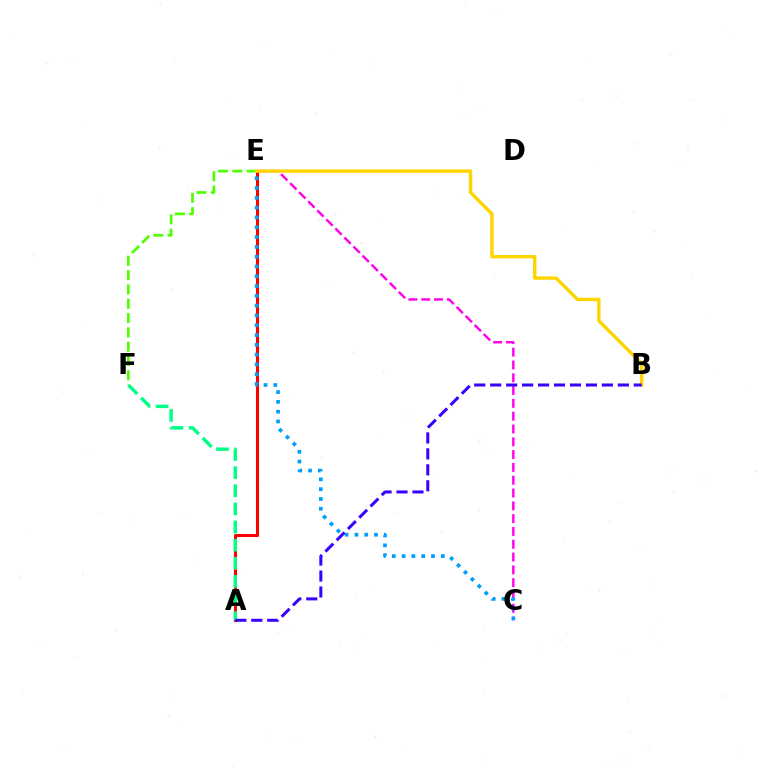{('C', 'E'): [{'color': '#ff00ed', 'line_style': 'dashed', 'thickness': 1.74}, {'color': '#009eff', 'line_style': 'dotted', 'thickness': 2.66}], ('A', 'E'): [{'color': '#ff0000', 'line_style': 'solid', 'thickness': 2.2}], ('A', 'F'): [{'color': '#00ff86', 'line_style': 'dashed', 'thickness': 2.46}], ('E', 'F'): [{'color': '#4fff00', 'line_style': 'dashed', 'thickness': 1.95}], ('B', 'E'): [{'color': '#ffd500', 'line_style': 'solid', 'thickness': 2.46}], ('A', 'B'): [{'color': '#3700ff', 'line_style': 'dashed', 'thickness': 2.17}]}